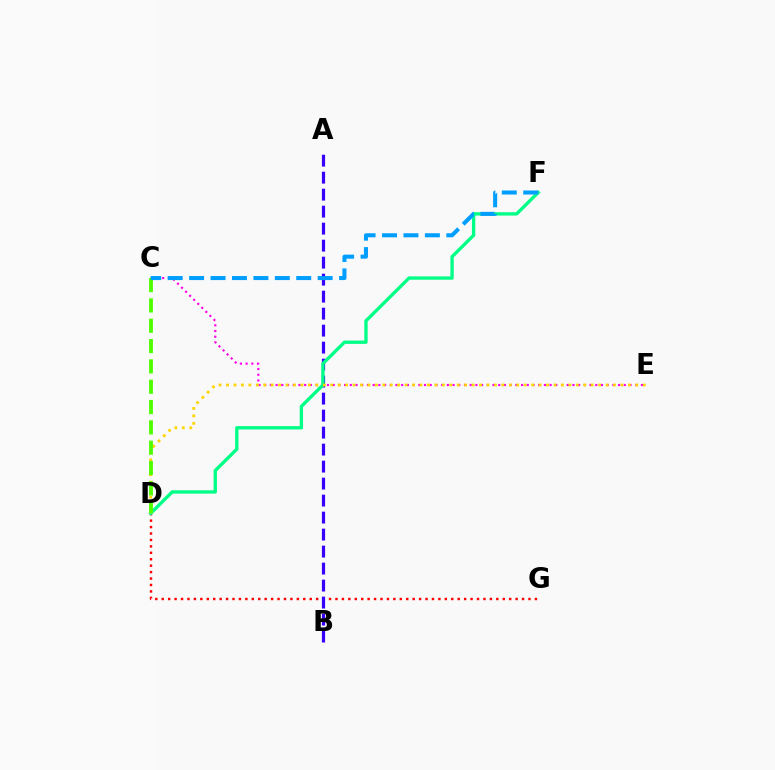{('D', 'G'): [{'color': '#ff0000', 'line_style': 'dotted', 'thickness': 1.75}], ('A', 'B'): [{'color': '#3700ff', 'line_style': 'dashed', 'thickness': 2.31}], ('C', 'E'): [{'color': '#ff00ed', 'line_style': 'dotted', 'thickness': 1.55}], ('D', 'F'): [{'color': '#00ff86', 'line_style': 'solid', 'thickness': 2.4}], ('D', 'E'): [{'color': '#ffd500', 'line_style': 'dotted', 'thickness': 2.02}], ('C', 'D'): [{'color': '#4fff00', 'line_style': 'dashed', 'thickness': 2.76}], ('C', 'F'): [{'color': '#009eff', 'line_style': 'dashed', 'thickness': 2.91}]}